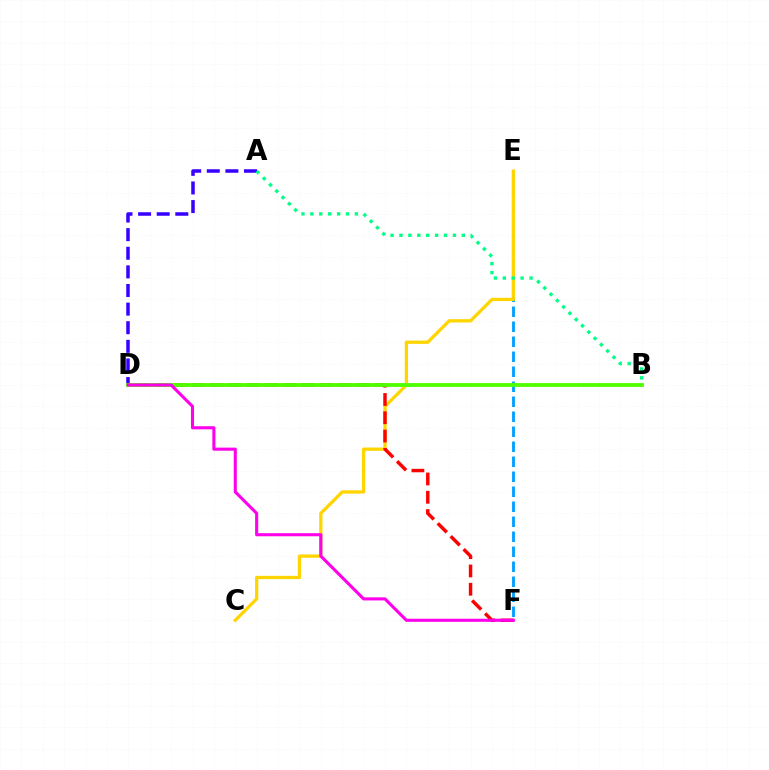{('E', 'F'): [{'color': '#009eff', 'line_style': 'dashed', 'thickness': 2.04}], ('C', 'E'): [{'color': '#ffd500', 'line_style': 'solid', 'thickness': 2.36}], ('A', 'D'): [{'color': '#3700ff', 'line_style': 'dashed', 'thickness': 2.53}], ('D', 'F'): [{'color': '#ff0000', 'line_style': 'dashed', 'thickness': 2.48}, {'color': '#ff00ed', 'line_style': 'solid', 'thickness': 2.22}], ('B', 'D'): [{'color': '#4fff00', 'line_style': 'solid', 'thickness': 2.75}], ('A', 'B'): [{'color': '#00ff86', 'line_style': 'dotted', 'thickness': 2.42}]}